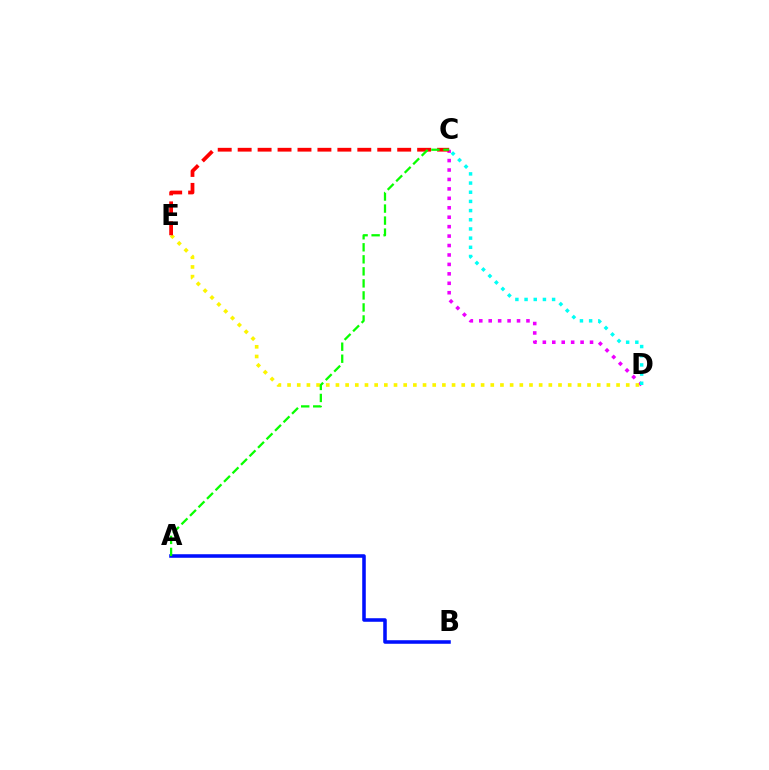{('A', 'B'): [{'color': '#0010ff', 'line_style': 'solid', 'thickness': 2.55}], ('C', 'D'): [{'color': '#ee00ff', 'line_style': 'dotted', 'thickness': 2.56}, {'color': '#00fff6', 'line_style': 'dotted', 'thickness': 2.49}], ('D', 'E'): [{'color': '#fcf500', 'line_style': 'dotted', 'thickness': 2.63}], ('C', 'E'): [{'color': '#ff0000', 'line_style': 'dashed', 'thickness': 2.71}], ('A', 'C'): [{'color': '#08ff00', 'line_style': 'dashed', 'thickness': 1.63}]}